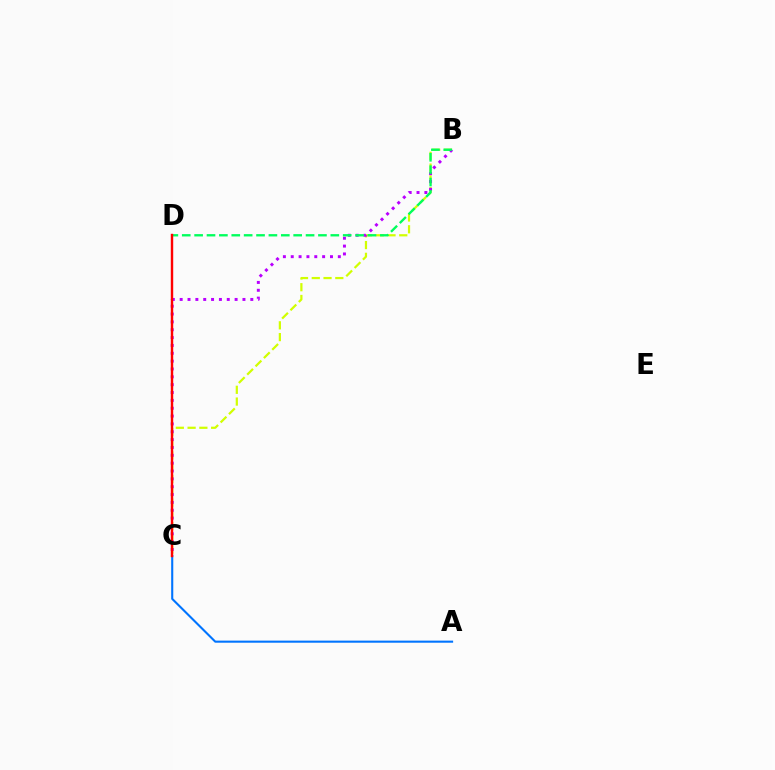{('B', 'C'): [{'color': '#d1ff00', 'line_style': 'dashed', 'thickness': 1.6}, {'color': '#b900ff', 'line_style': 'dotted', 'thickness': 2.13}], ('B', 'D'): [{'color': '#00ff5c', 'line_style': 'dashed', 'thickness': 1.68}], ('A', 'C'): [{'color': '#0074ff', 'line_style': 'solid', 'thickness': 1.51}], ('C', 'D'): [{'color': '#ff0000', 'line_style': 'solid', 'thickness': 1.74}]}